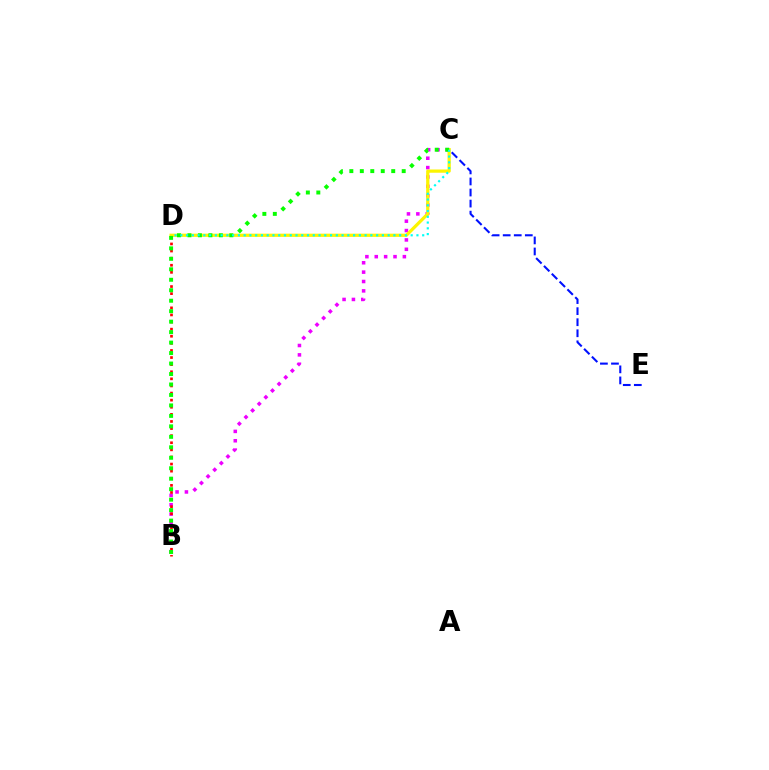{('C', 'E'): [{'color': '#0010ff', 'line_style': 'dashed', 'thickness': 1.5}], ('B', 'C'): [{'color': '#ee00ff', 'line_style': 'dotted', 'thickness': 2.55}, {'color': '#08ff00', 'line_style': 'dotted', 'thickness': 2.84}], ('B', 'D'): [{'color': '#ff0000', 'line_style': 'dotted', 'thickness': 1.93}], ('C', 'D'): [{'color': '#fcf500', 'line_style': 'solid', 'thickness': 2.33}, {'color': '#00fff6', 'line_style': 'dotted', 'thickness': 1.56}]}